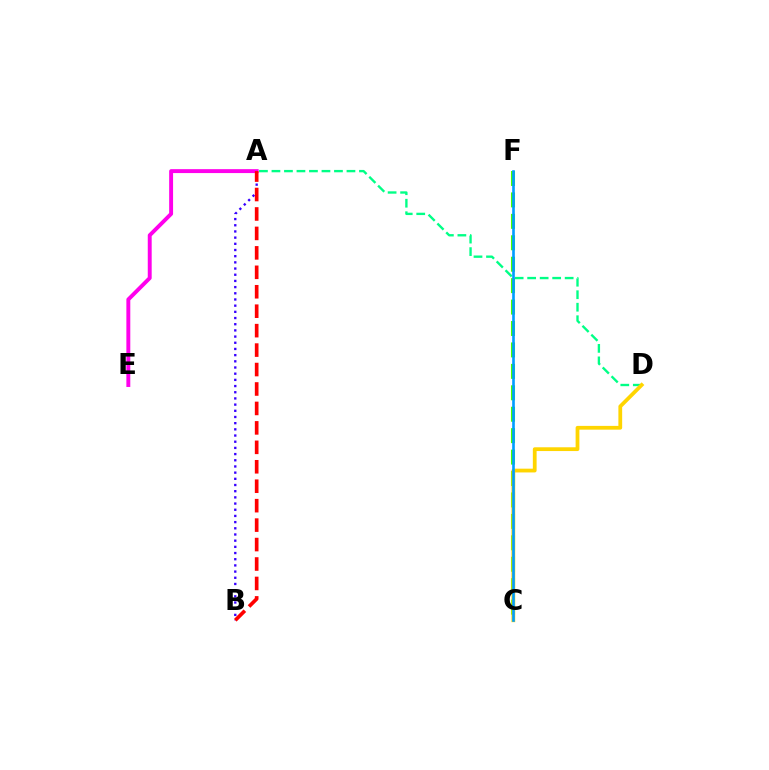{('C', 'F'): [{'color': '#4fff00', 'line_style': 'dashed', 'thickness': 2.91}, {'color': '#009eff', 'line_style': 'solid', 'thickness': 1.9}], ('A', 'D'): [{'color': '#00ff86', 'line_style': 'dashed', 'thickness': 1.7}], ('A', 'B'): [{'color': '#3700ff', 'line_style': 'dotted', 'thickness': 1.68}, {'color': '#ff0000', 'line_style': 'dashed', 'thickness': 2.64}], ('C', 'D'): [{'color': '#ffd500', 'line_style': 'solid', 'thickness': 2.72}], ('A', 'E'): [{'color': '#ff00ed', 'line_style': 'solid', 'thickness': 2.82}]}